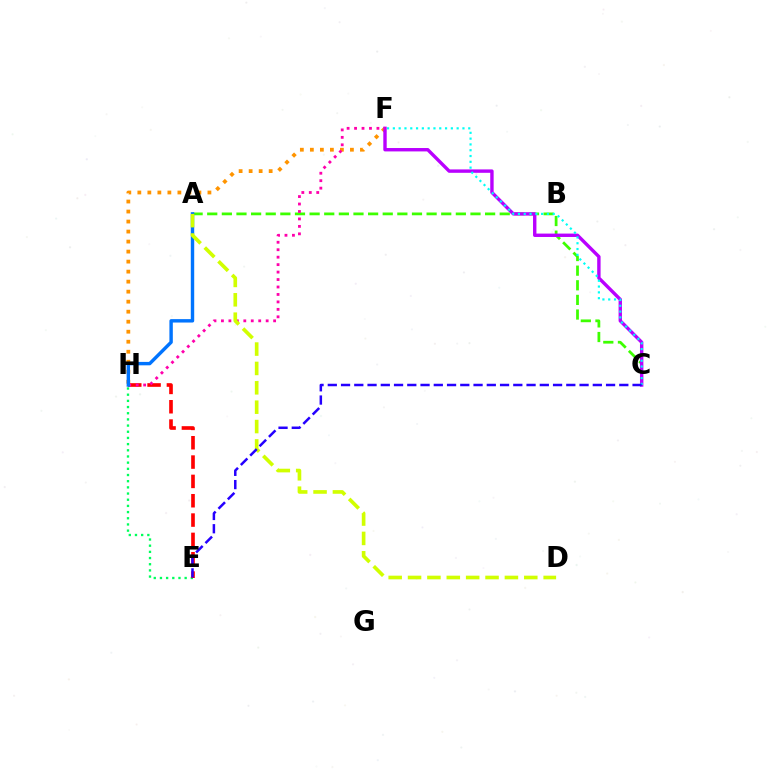{('E', 'H'): [{'color': '#00ff5c', 'line_style': 'dotted', 'thickness': 1.68}, {'color': '#ff0000', 'line_style': 'dashed', 'thickness': 2.63}], ('A', 'C'): [{'color': '#3dff00', 'line_style': 'dashed', 'thickness': 1.99}], ('F', 'H'): [{'color': '#ff9400', 'line_style': 'dotted', 'thickness': 2.72}, {'color': '#ff00ac', 'line_style': 'dotted', 'thickness': 2.03}], ('C', 'F'): [{'color': '#b900ff', 'line_style': 'solid', 'thickness': 2.44}, {'color': '#00fff6', 'line_style': 'dotted', 'thickness': 1.58}], ('A', 'H'): [{'color': '#0074ff', 'line_style': 'solid', 'thickness': 2.46}], ('A', 'D'): [{'color': '#d1ff00', 'line_style': 'dashed', 'thickness': 2.63}], ('C', 'E'): [{'color': '#2500ff', 'line_style': 'dashed', 'thickness': 1.8}]}